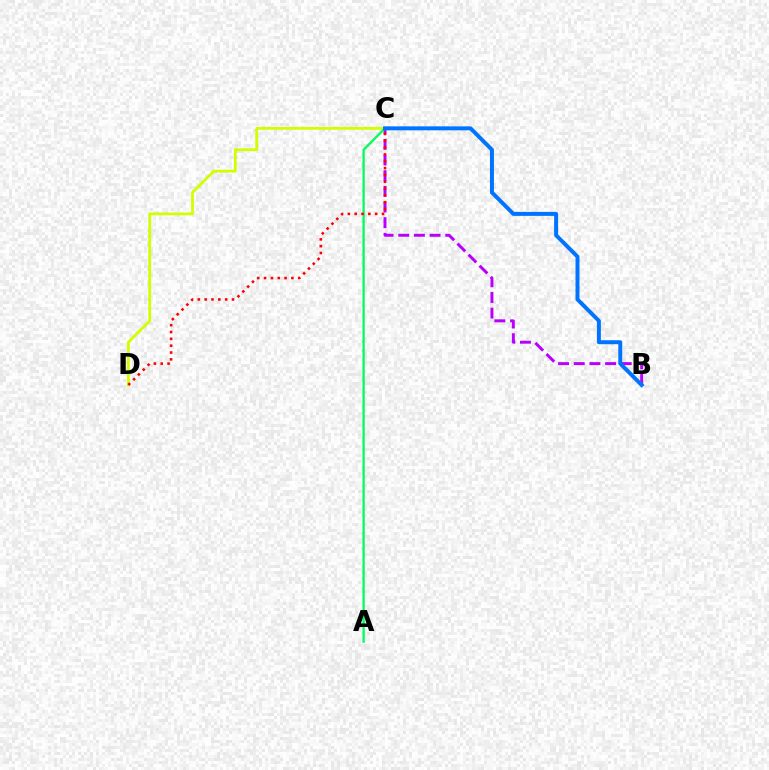{('B', 'C'): [{'color': '#b900ff', 'line_style': 'dashed', 'thickness': 2.13}, {'color': '#0074ff', 'line_style': 'solid', 'thickness': 2.86}], ('C', 'D'): [{'color': '#d1ff00', 'line_style': 'solid', 'thickness': 2.02}, {'color': '#ff0000', 'line_style': 'dotted', 'thickness': 1.85}], ('A', 'C'): [{'color': '#00ff5c', 'line_style': 'solid', 'thickness': 1.67}]}